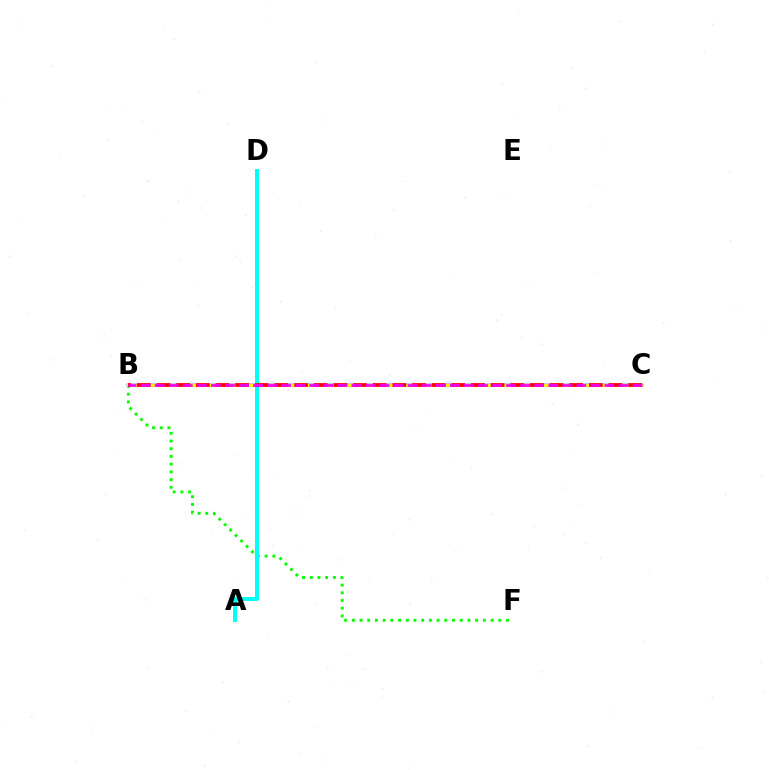{('B', 'C'): [{'color': '#0010ff', 'line_style': 'solid', 'thickness': 1.79}, {'color': '#fcf500', 'line_style': 'solid', 'thickness': 2.2}, {'color': '#ff0000', 'line_style': 'dashed', 'thickness': 2.67}, {'color': '#ee00ff', 'line_style': 'dashed', 'thickness': 1.91}], ('B', 'F'): [{'color': '#08ff00', 'line_style': 'dotted', 'thickness': 2.09}], ('A', 'D'): [{'color': '#00fff6', 'line_style': 'solid', 'thickness': 2.86}]}